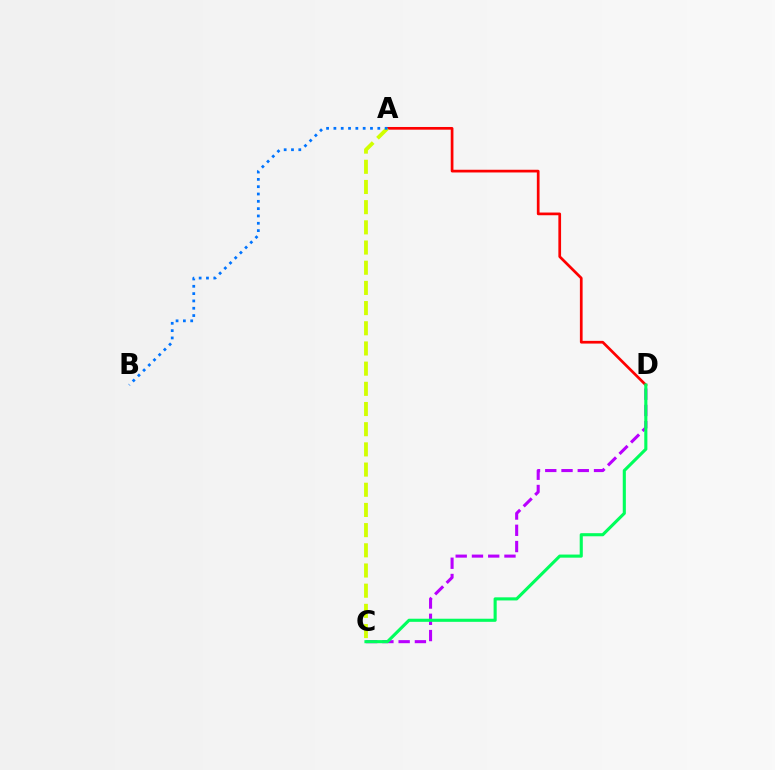{('C', 'D'): [{'color': '#b900ff', 'line_style': 'dashed', 'thickness': 2.21}, {'color': '#00ff5c', 'line_style': 'solid', 'thickness': 2.23}], ('A', 'D'): [{'color': '#ff0000', 'line_style': 'solid', 'thickness': 1.95}], ('A', 'C'): [{'color': '#d1ff00', 'line_style': 'dashed', 'thickness': 2.74}], ('A', 'B'): [{'color': '#0074ff', 'line_style': 'dotted', 'thickness': 1.99}]}